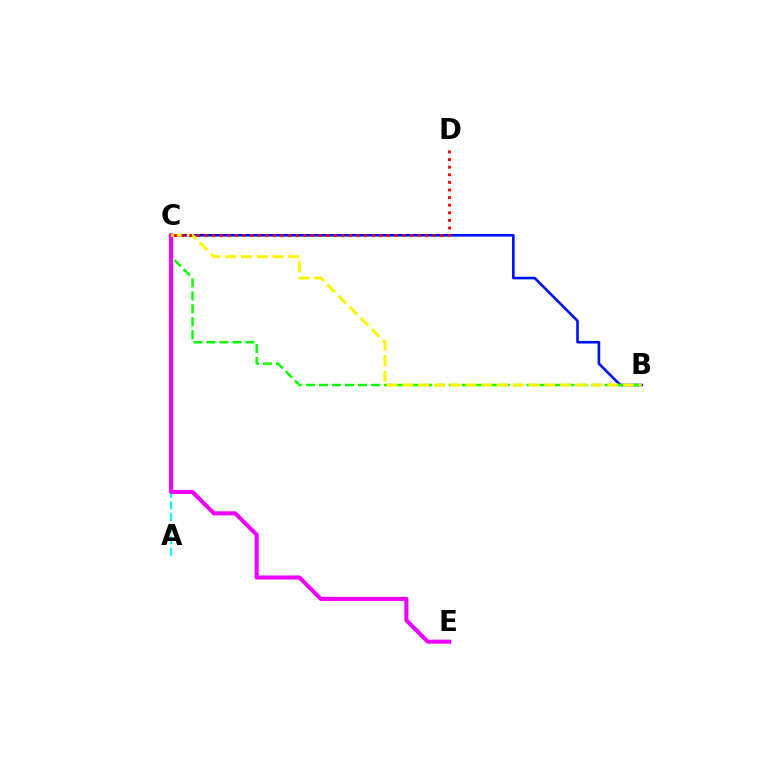{('B', 'C'): [{'color': '#0010ff', 'line_style': 'solid', 'thickness': 1.88}, {'color': '#08ff00', 'line_style': 'dashed', 'thickness': 1.76}, {'color': '#fcf500', 'line_style': 'dashed', 'thickness': 2.14}], ('A', 'C'): [{'color': '#00fff6', 'line_style': 'dashed', 'thickness': 1.58}], ('C', 'E'): [{'color': '#ee00ff', 'line_style': 'solid', 'thickness': 2.93}], ('C', 'D'): [{'color': '#ff0000', 'line_style': 'dotted', 'thickness': 2.07}]}